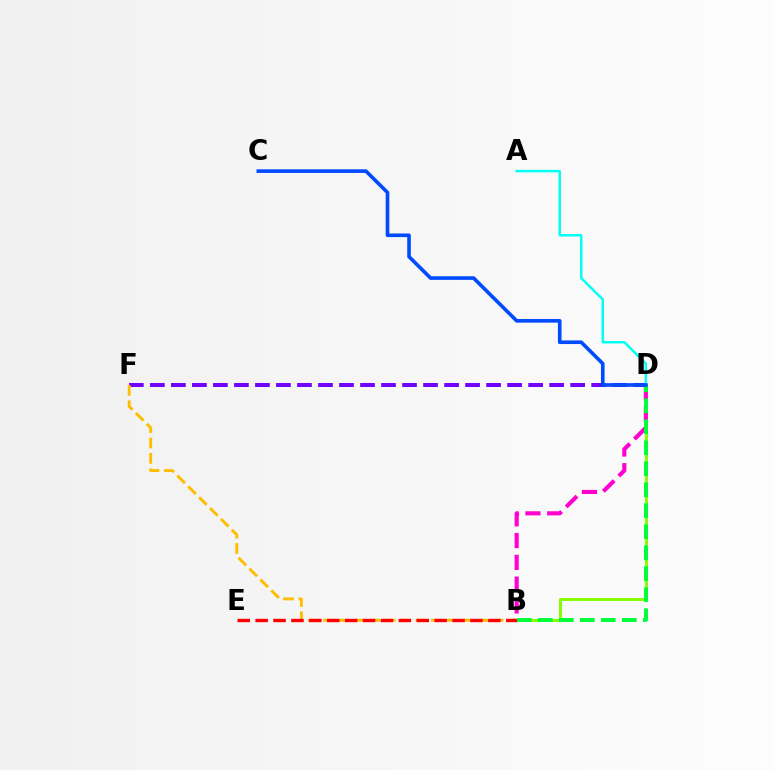{('D', 'F'): [{'color': '#7200ff', 'line_style': 'dashed', 'thickness': 2.85}], ('A', 'D'): [{'color': '#00fff6', 'line_style': 'solid', 'thickness': 1.78}], ('B', 'F'): [{'color': '#ffbd00', 'line_style': 'dashed', 'thickness': 2.09}], ('B', 'D'): [{'color': '#84ff00', 'line_style': 'solid', 'thickness': 2.15}, {'color': '#ff00cf', 'line_style': 'dashed', 'thickness': 2.96}, {'color': '#00ff39', 'line_style': 'dashed', 'thickness': 2.85}], ('B', 'E'): [{'color': '#ff0000', 'line_style': 'dashed', 'thickness': 2.43}], ('C', 'D'): [{'color': '#004bff', 'line_style': 'solid', 'thickness': 2.61}]}